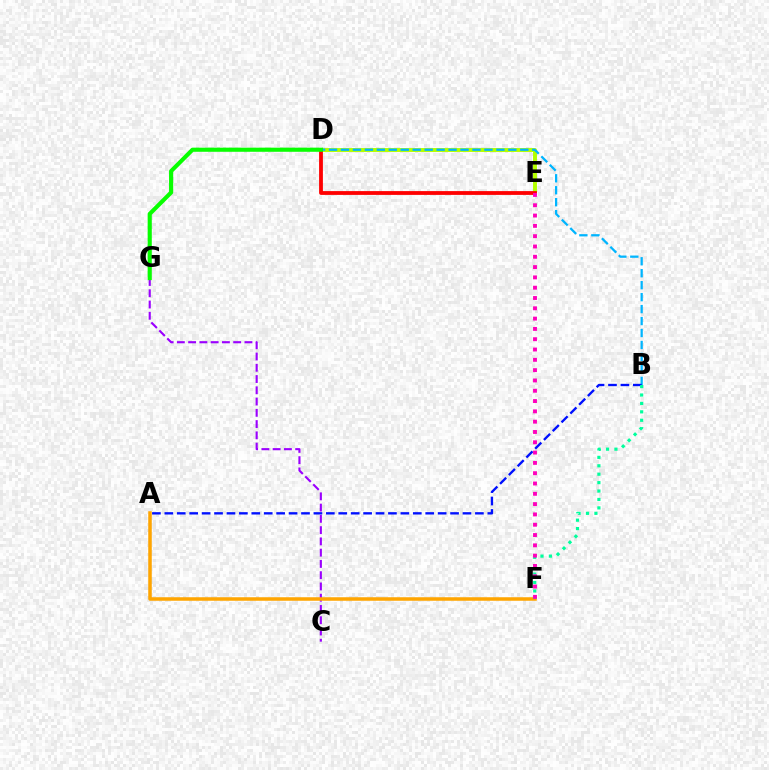{('D', 'E'): [{'color': '#b3ff00', 'line_style': 'solid', 'thickness': 2.83}, {'color': '#ff0000', 'line_style': 'solid', 'thickness': 2.74}], ('C', 'G'): [{'color': '#9b00ff', 'line_style': 'dashed', 'thickness': 1.53}], ('B', 'D'): [{'color': '#00b5ff', 'line_style': 'dashed', 'thickness': 1.62}], ('D', 'G'): [{'color': '#08ff00', 'line_style': 'solid', 'thickness': 2.97}], ('A', 'B'): [{'color': '#0010ff', 'line_style': 'dashed', 'thickness': 1.69}], ('A', 'F'): [{'color': '#ffa500', 'line_style': 'solid', 'thickness': 2.53}], ('B', 'F'): [{'color': '#00ff9d', 'line_style': 'dotted', 'thickness': 2.29}], ('E', 'F'): [{'color': '#ff00bd', 'line_style': 'dotted', 'thickness': 2.8}]}